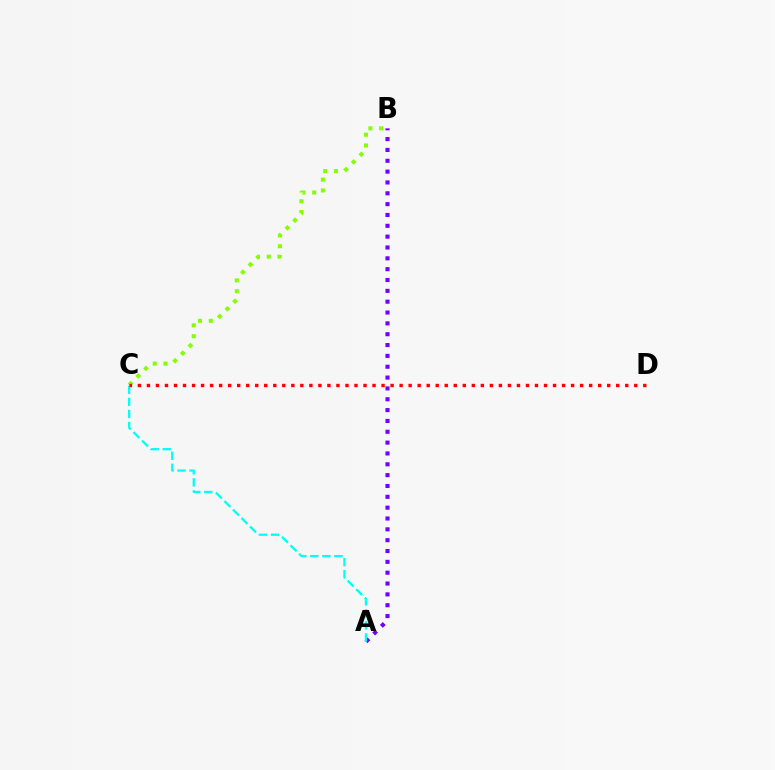{('A', 'B'): [{'color': '#7200ff', 'line_style': 'dotted', 'thickness': 2.95}], ('A', 'C'): [{'color': '#00fff6', 'line_style': 'dashed', 'thickness': 1.64}], ('B', 'C'): [{'color': '#84ff00', 'line_style': 'dotted', 'thickness': 2.93}], ('C', 'D'): [{'color': '#ff0000', 'line_style': 'dotted', 'thickness': 2.45}]}